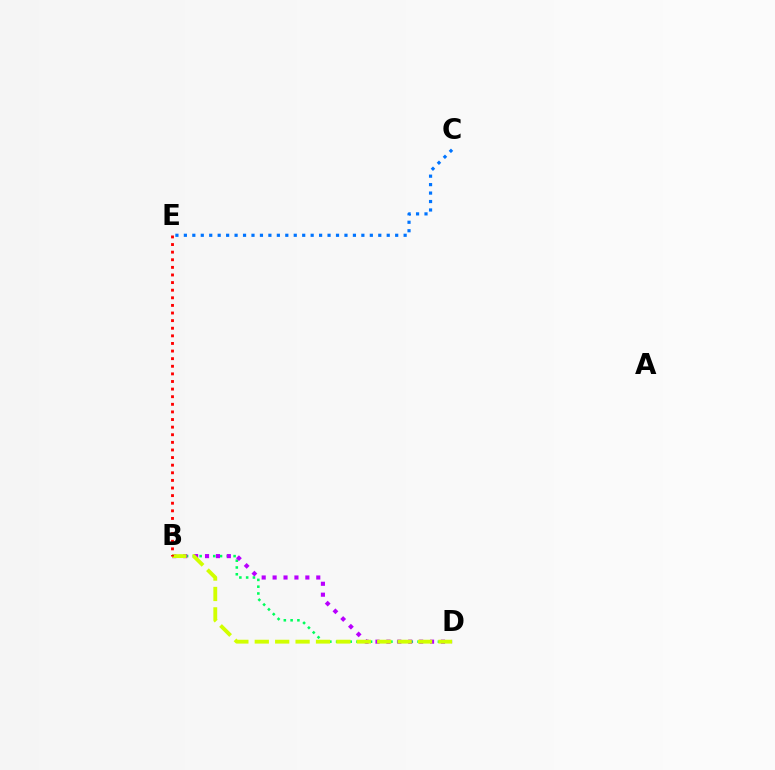{('B', 'D'): [{'color': '#00ff5c', 'line_style': 'dotted', 'thickness': 1.84}, {'color': '#b900ff', 'line_style': 'dotted', 'thickness': 2.97}, {'color': '#d1ff00', 'line_style': 'dashed', 'thickness': 2.77}], ('B', 'E'): [{'color': '#ff0000', 'line_style': 'dotted', 'thickness': 2.07}], ('C', 'E'): [{'color': '#0074ff', 'line_style': 'dotted', 'thickness': 2.3}]}